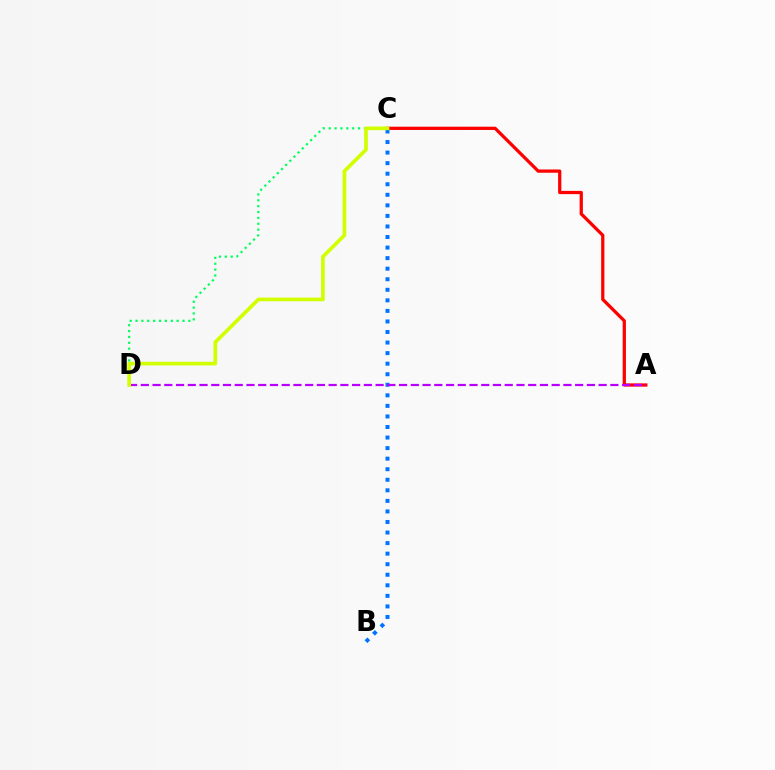{('A', 'C'): [{'color': '#ff0000', 'line_style': 'solid', 'thickness': 2.34}], ('B', 'C'): [{'color': '#0074ff', 'line_style': 'dotted', 'thickness': 2.87}], ('A', 'D'): [{'color': '#b900ff', 'line_style': 'dashed', 'thickness': 1.59}], ('C', 'D'): [{'color': '#00ff5c', 'line_style': 'dotted', 'thickness': 1.59}, {'color': '#d1ff00', 'line_style': 'solid', 'thickness': 2.64}]}